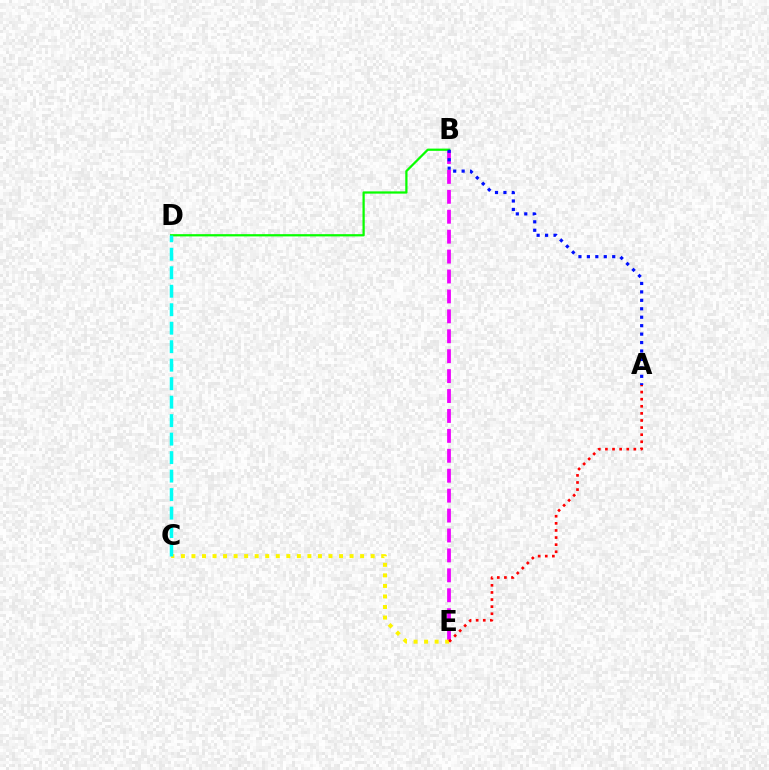{('B', 'E'): [{'color': '#ee00ff', 'line_style': 'dashed', 'thickness': 2.71}], ('B', 'D'): [{'color': '#08ff00', 'line_style': 'solid', 'thickness': 1.62}], ('C', 'E'): [{'color': '#fcf500', 'line_style': 'dotted', 'thickness': 2.86}], ('C', 'D'): [{'color': '#00fff6', 'line_style': 'dashed', 'thickness': 2.51}], ('A', 'E'): [{'color': '#ff0000', 'line_style': 'dotted', 'thickness': 1.93}], ('A', 'B'): [{'color': '#0010ff', 'line_style': 'dotted', 'thickness': 2.29}]}